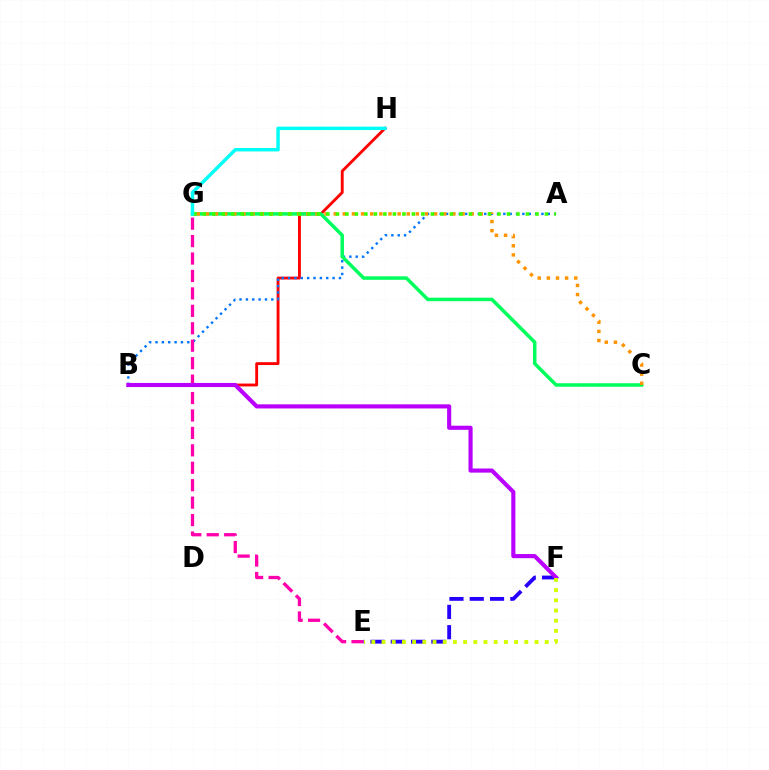{('B', 'H'): [{'color': '#ff0000', 'line_style': 'solid', 'thickness': 2.06}], ('A', 'B'): [{'color': '#0074ff', 'line_style': 'dotted', 'thickness': 1.73}], ('E', 'G'): [{'color': '#ff00ac', 'line_style': 'dashed', 'thickness': 2.37}], ('C', 'G'): [{'color': '#00ff5c', 'line_style': 'solid', 'thickness': 2.51}, {'color': '#ff9400', 'line_style': 'dotted', 'thickness': 2.48}], ('E', 'F'): [{'color': '#2500ff', 'line_style': 'dashed', 'thickness': 2.76}, {'color': '#d1ff00', 'line_style': 'dotted', 'thickness': 2.77}], ('A', 'G'): [{'color': '#3dff00', 'line_style': 'dotted', 'thickness': 2.58}], ('B', 'F'): [{'color': '#b900ff', 'line_style': 'solid', 'thickness': 2.97}], ('G', 'H'): [{'color': '#00fff6', 'line_style': 'solid', 'thickness': 2.47}]}